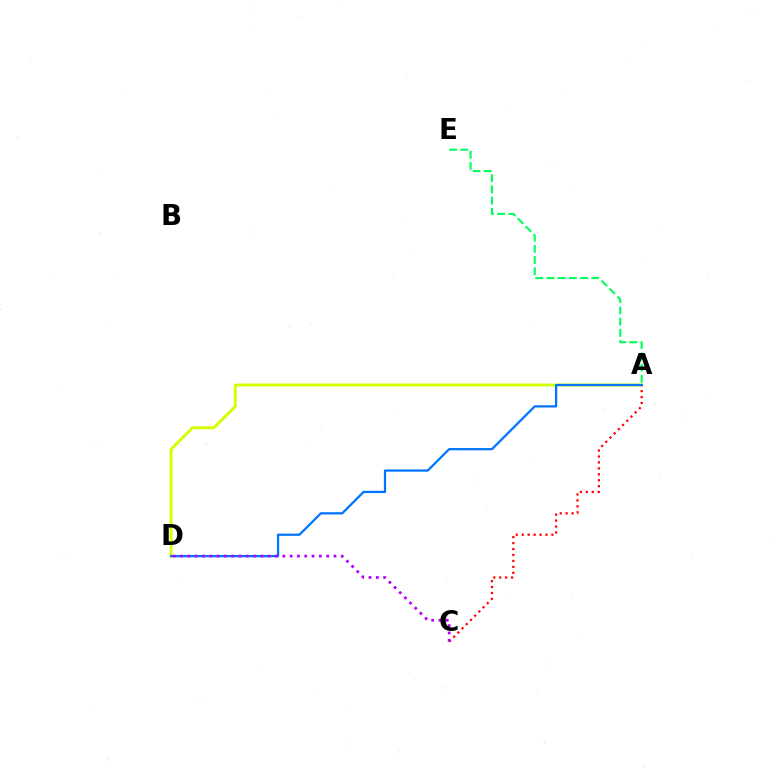{('A', 'D'): [{'color': '#d1ff00', 'line_style': 'solid', 'thickness': 2.1}, {'color': '#0074ff', 'line_style': 'solid', 'thickness': 1.62}], ('A', 'C'): [{'color': '#ff0000', 'line_style': 'dotted', 'thickness': 1.61}], ('A', 'E'): [{'color': '#00ff5c', 'line_style': 'dashed', 'thickness': 1.52}], ('C', 'D'): [{'color': '#b900ff', 'line_style': 'dotted', 'thickness': 1.99}]}